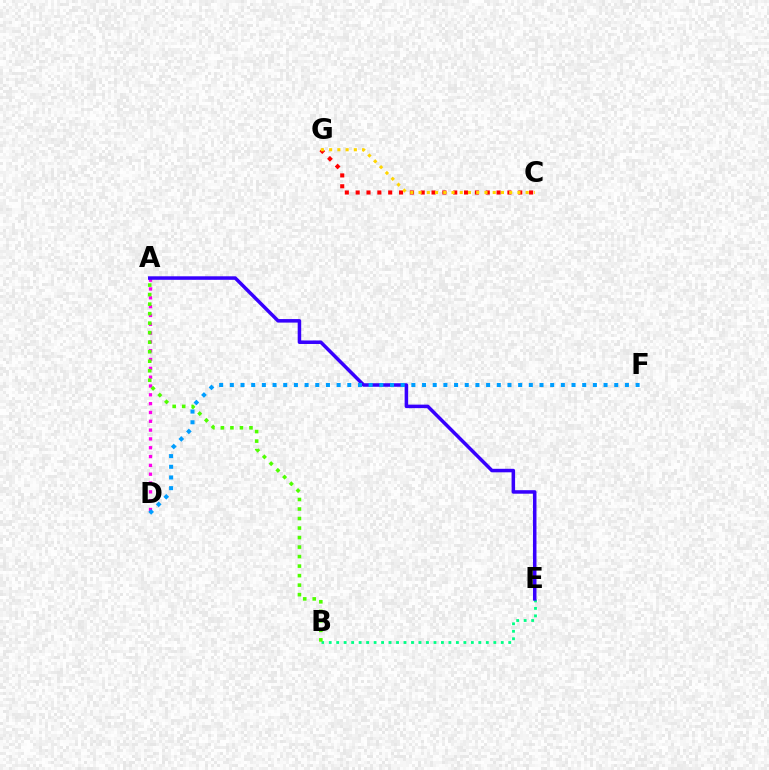{('C', 'G'): [{'color': '#ff0000', 'line_style': 'dotted', 'thickness': 2.95}, {'color': '#ffd500', 'line_style': 'dotted', 'thickness': 2.24}], ('A', 'D'): [{'color': '#ff00ed', 'line_style': 'dotted', 'thickness': 2.4}], ('B', 'E'): [{'color': '#00ff86', 'line_style': 'dotted', 'thickness': 2.03}], ('A', 'E'): [{'color': '#3700ff', 'line_style': 'solid', 'thickness': 2.53}], ('A', 'B'): [{'color': '#4fff00', 'line_style': 'dotted', 'thickness': 2.59}], ('D', 'F'): [{'color': '#009eff', 'line_style': 'dotted', 'thickness': 2.9}]}